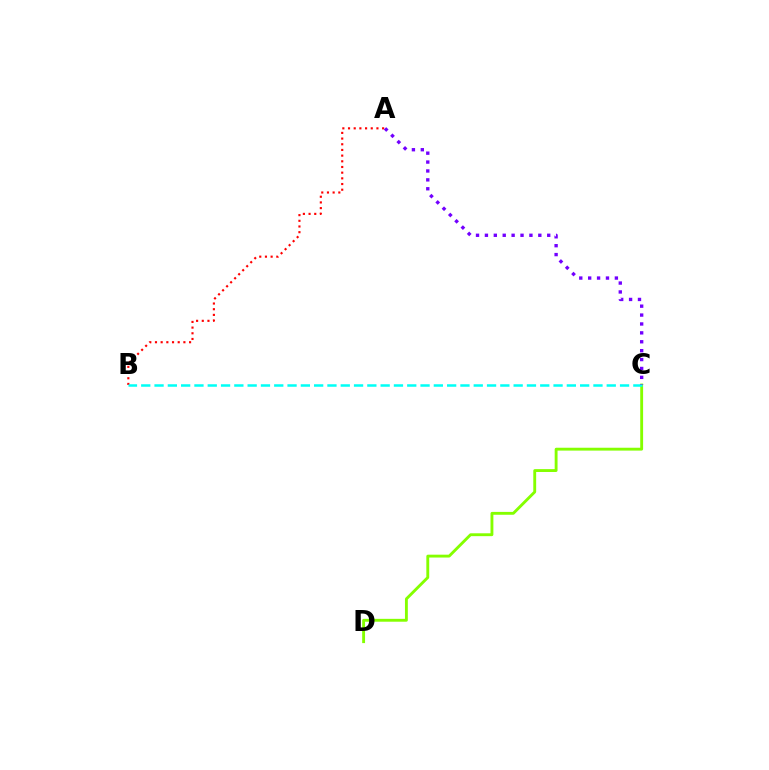{('A', 'B'): [{'color': '#ff0000', 'line_style': 'dotted', 'thickness': 1.54}], ('C', 'D'): [{'color': '#84ff00', 'line_style': 'solid', 'thickness': 2.06}], ('B', 'C'): [{'color': '#00fff6', 'line_style': 'dashed', 'thickness': 1.81}], ('A', 'C'): [{'color': '#7200ff', 'line_style': 'dotted', 'thickness': 2.42}]}